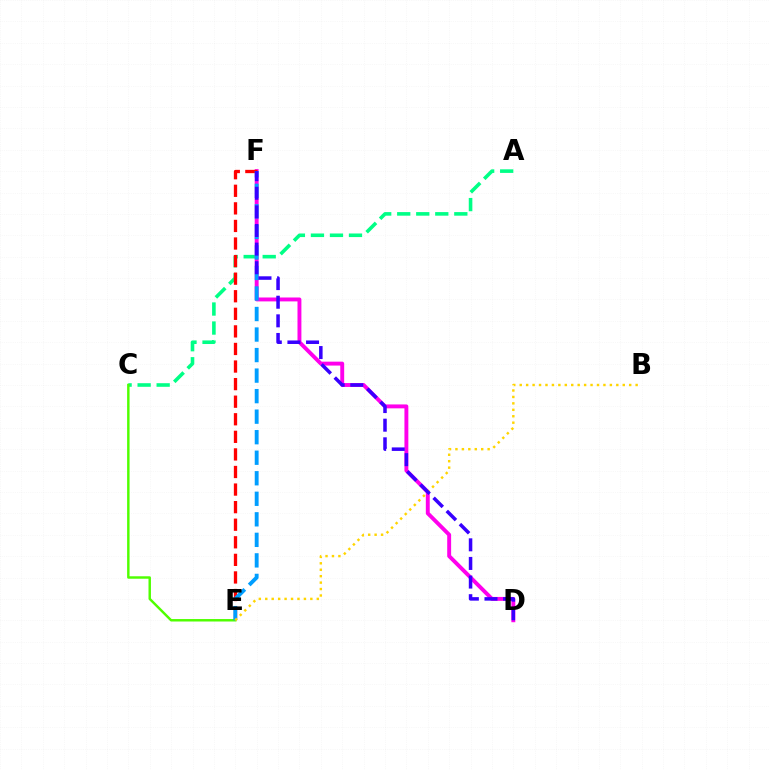{('A', 'C'): [{'color': '#00ff86', 'line_style': 'dashed', 'thickness': 2.59}], ('D', 'F'): [{'color': '#ff00ed', 'line_style': 'solid', 'thickness': 2.81}, {'color': '#3700ff', 'line_style': 'dashed', 'thickness': 2.53}], ('E', 'F'): [{'color': '#ff0000', 'line_style': 'dashed', 'thickness': 2.39}, {'color': '#009eff', 'line_style': 'dashed', 'thickness': 2.79}], ('C', 'E'): [{'color': '#4fff00', 'line_style': 'solid', 'thickness': 1.76}], ('B', 'E'): [{'color': '#ffd500', 'line_style': 'dotted', 'thickness': 1.75}]}